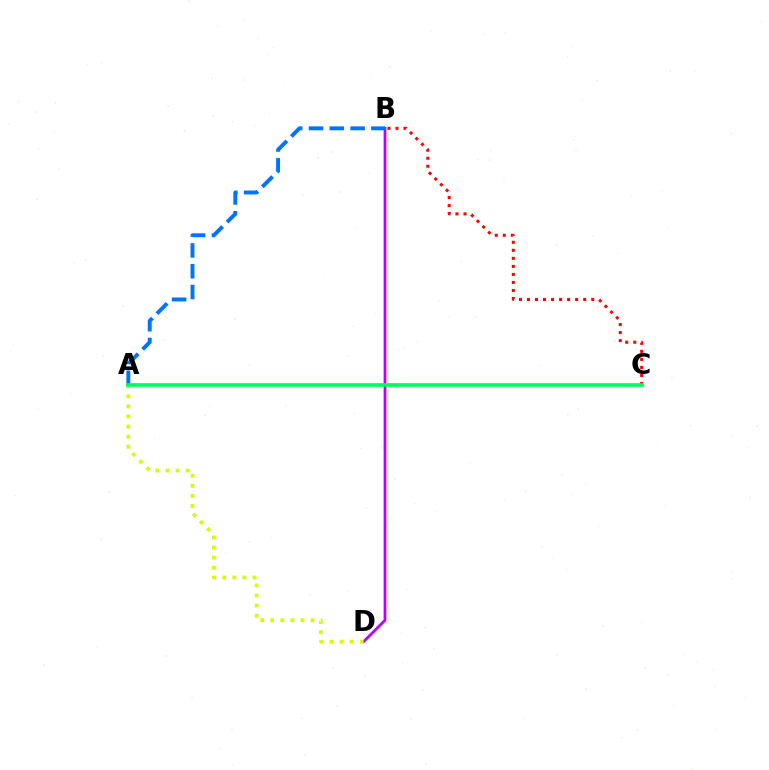{('B', 'D'): [{'color': '#b900ff', 'line_style': 'solid', 'thickness': 1.98}], ('A', 'D'): [{'color': '#d1ff00', 'line_style': 'dotted', 'thickness': 2.74}], ('A', 'B'): [{'color': '#0074ff', 'line_style': 'dashed', 'thickness': 2.83}], ('B', 'C'): [{'color': '#ff0000', 'line_style': 'dotted', 'thickness': 2.18}], ('A', 'C'): [{'color': '#00ff5c', 'line_style': 'solid', 'thickness': 2.64}]}